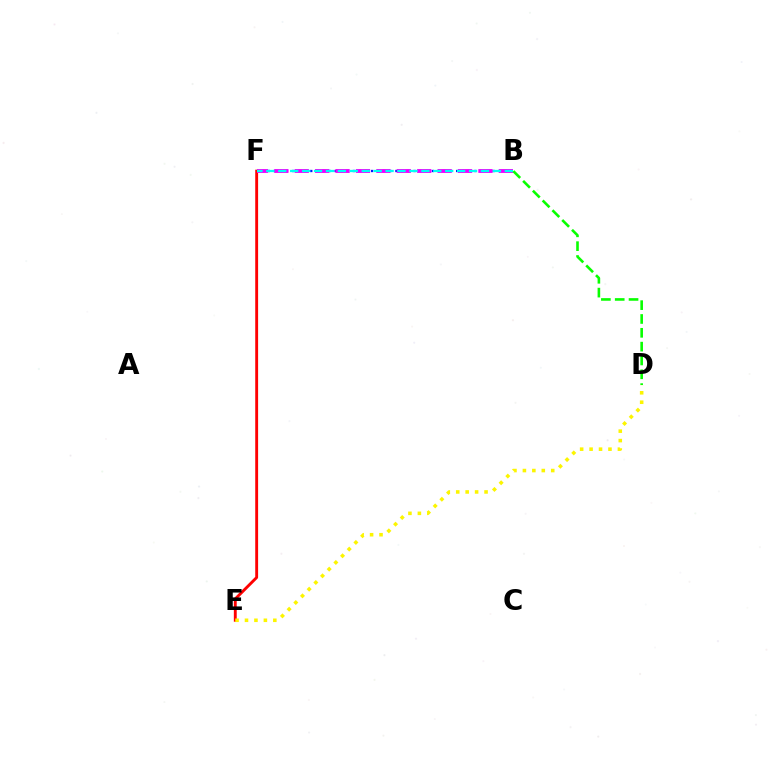{('B', 'F'): [{'color': '#0010ff', 'line_style': 'dotted', 'thickness': 1.65}, {'color': '#ee00ff', 'line_style': 'dashed', 'thickness': 2.77}, {'color': '#00fff6', 'line_style': 'dashed', 'thickness': 1.62}], ('E', 'F'): [{'color': '#ff0000', 'line_style': 'solid', 'thickness': 2.07}], ('D', 'E'): [{'color': '#fcf500', 'line_style': 'dotted', 'thickness': 2.57}], ('B', 'D'): [{'color': '#08ff00', 'line_style': 'dashed', 'thickness': 1.88}]}